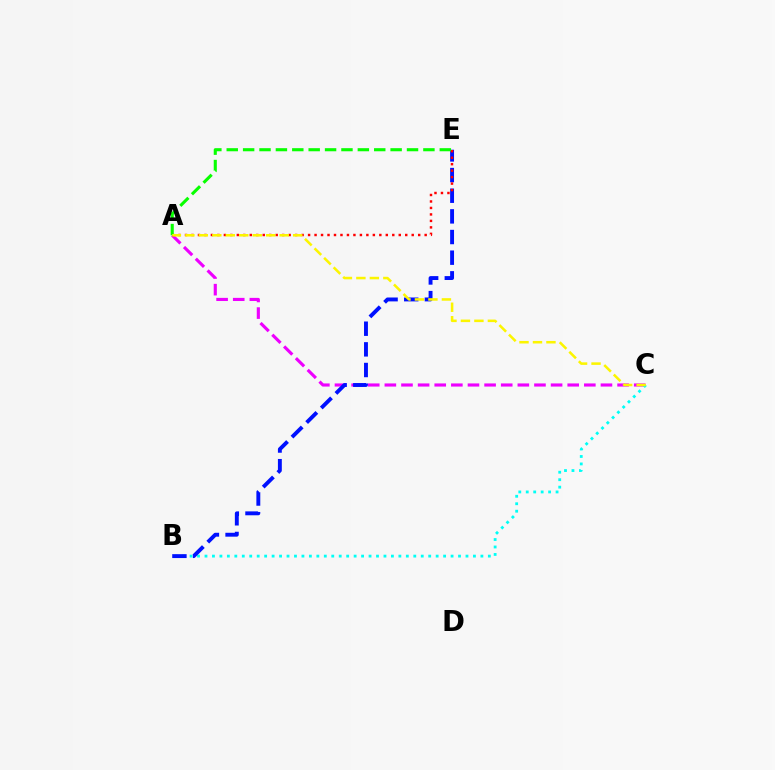{('A', 'C'): [{'color': '#ee00ff', 'line_style': 'dashed', 'thickness': 2.26}, {'color': '#fcf500', 'line_style': 'dashed', 'thickness': 1.83}], ('B', 'C'): [{'color': '#00fff6', 'line_style': 'dotted', 'thickness': 2.03}], ('B', 'E'): [{'color': '#0010ff', 'line_style': 'dashed', 'thickness': 2.81}], ('A', 'E'): [{'color': '#ff0000', 'line_style': 'dotted', 'thickness': 1.76}, {'color': '#08ff00', 'line_style': 'dashed', 'thickness': 2.23}]}